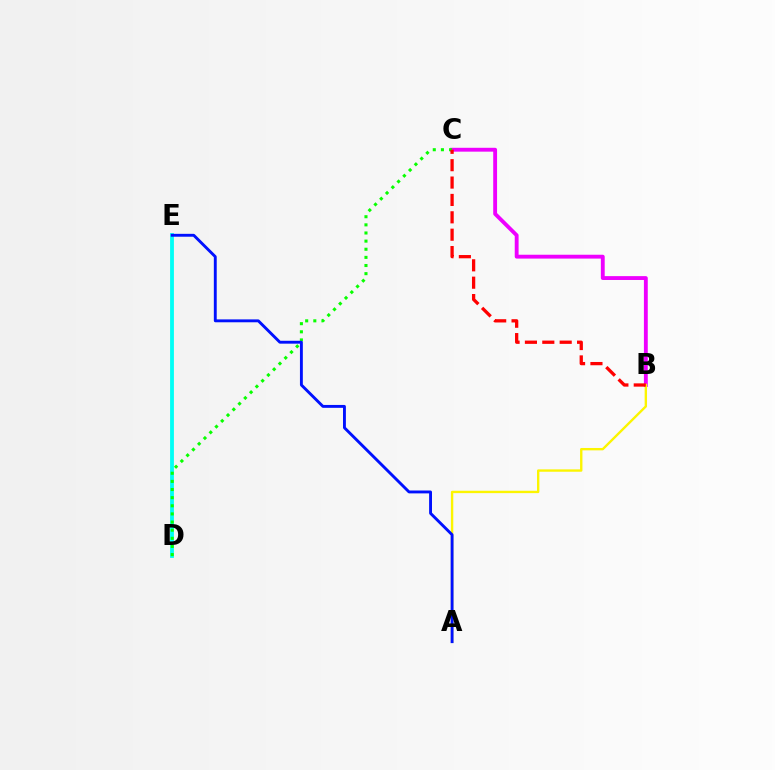{('D', 'E'): [{'color': '#00fff6', 'line_style': 'solid', 'thickness': 2.74}], ('B', 'C'): [{'color': '#ee00ff', 'line_style': 'solid', 'thickness': 2.78}, {'color': '#ff0000', 'line_style': 'dashed', 'thickness': 2.36}], ('C', 'D'): [{'color': '#08ff00', 'line_style': 'dotted', 'thickness': 2.21}], ('A', 'B'): [{'color': '#fcf500', 'line_style': 'solid', 'thickness': 1.71}], ('A', 'E'): [{'color': '#0010ff', 'line_style': 'solid', 'thickness': 2.08}]}